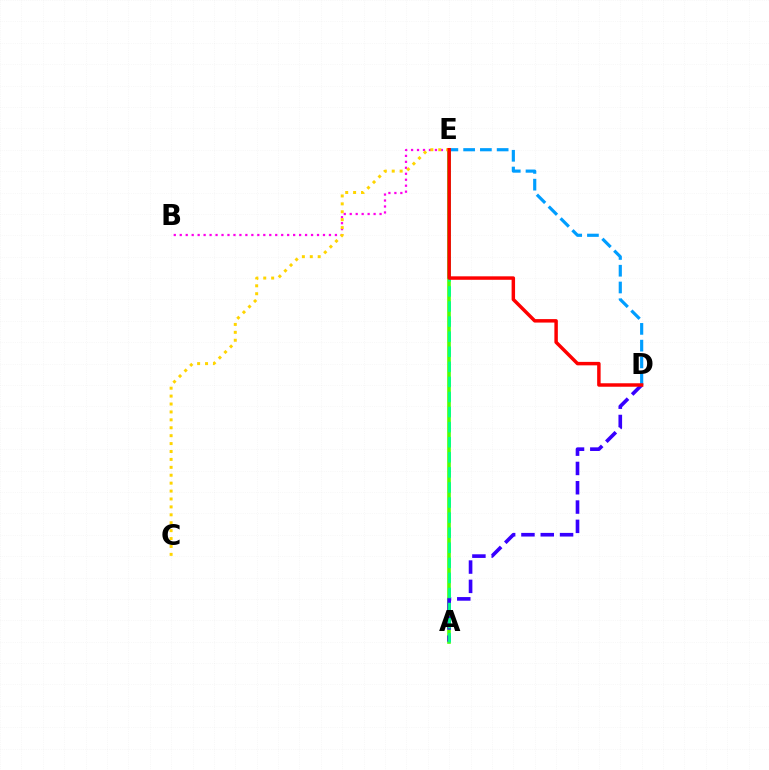{('A', 'E'): [{'color': '#4fff00', 'line_style': 'solid', 'thickness': 2.61}, {'color': '#00ff86', 'line_style': 'dashed', 'thickness': 2.05}], ('A', 'D'): [{'color': '#3700ff', 'line_style': 'dashed', 'thickness': 2.62}], ('B', 'E'): [{'color': '#ff00ed', 'line_style': 'dotted', 'thickness': 1.62}], ('C', 'E'): [{'color': '#ffd500', 'line_style': 'dotted', 'thickness': 2.15}], ('D', 'E'): [{'color': '#009eff', 'line_style': 'dashed', 'thickness': 2.28}, {'color': '#ff0000', 'line_style': 'solid', 'thickness': 2.5}]}